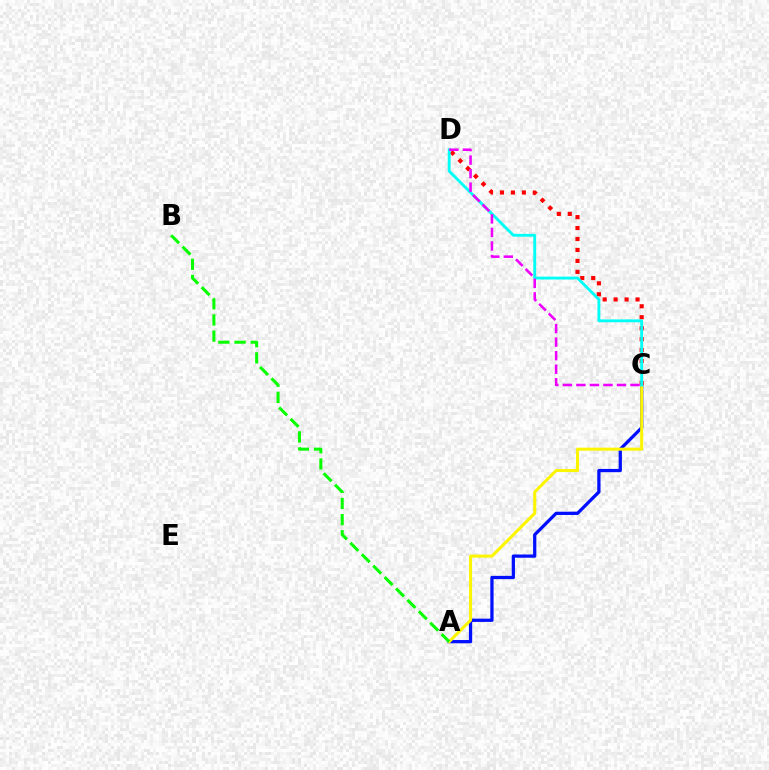{('A', 'C'): [{'color': '#0010ff', 'line_style': 'solid', 'thickness': 2.35}, {'color': '#fcf500', 'line_style': 'solid', 'thickness': 2.17}], ('C', 'D'): [{'color': '#ff0000', 'line_style': 'dotted', 'thickness': 2.98}, {'color': '#00fff6', 'line_style': 'solid', 'thickness': 2.06}, {'color': '#ee00ff', 'line_style': 'dashed', 'thickness': 1.84}], ('A', 'B'): [{'color': '#08ff00', 'line_style': 'dashed', 'thickness': 2.19}]}